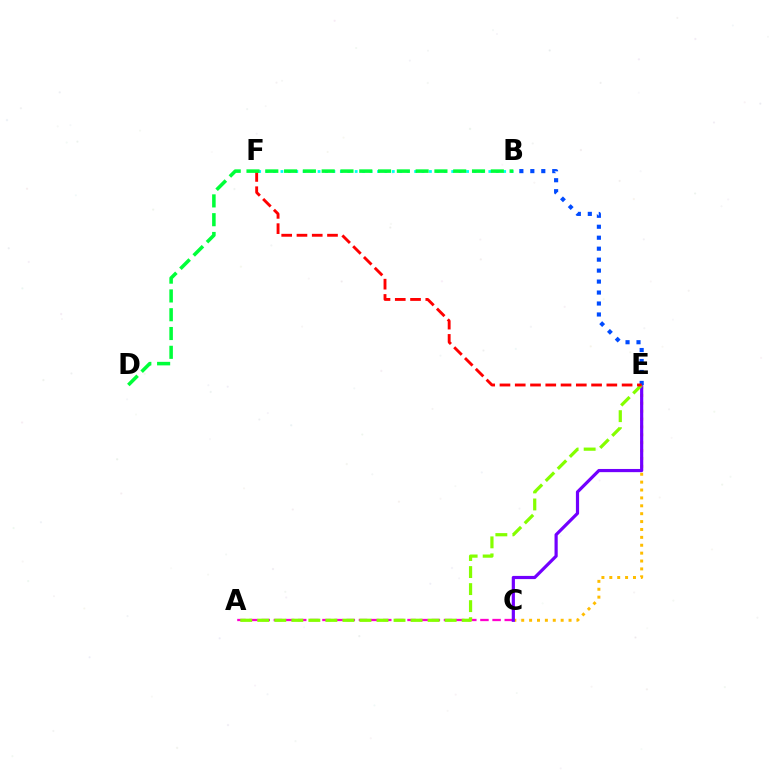{('C', 'E'): [{'color': '#ffbd00', 'line_style': 'dotted', 'thickness': 2.14}, {'color': '#7200ff', 'line_style': 'solid', 'thickness': 2.29}], ('A', 'C'): [{'color': '#ff00cf', 'line_style': 'dashed', 'thickness': 1.65}], ('B', 'F'): [{'color': '#00fff6', 'line_style': 'dotted', 'thickness': 2.02}], ('A', 'E'): [{'color': '#84ff00', 'line_style': 'dashed', 'thickness': 2.31}], ('B', 'E'): [{'color': '#004bff', 'line_style': 'dotted', 'thickness': 2.98}], ('E', 'F'): [{'color': '#ff0000', 'line_style': 'dashed', 'thickness': 2.07}], ('B', 'D'): [{'color': '#00ff39', 'line_style': 'dashed', 'thickness': 2.55}]}